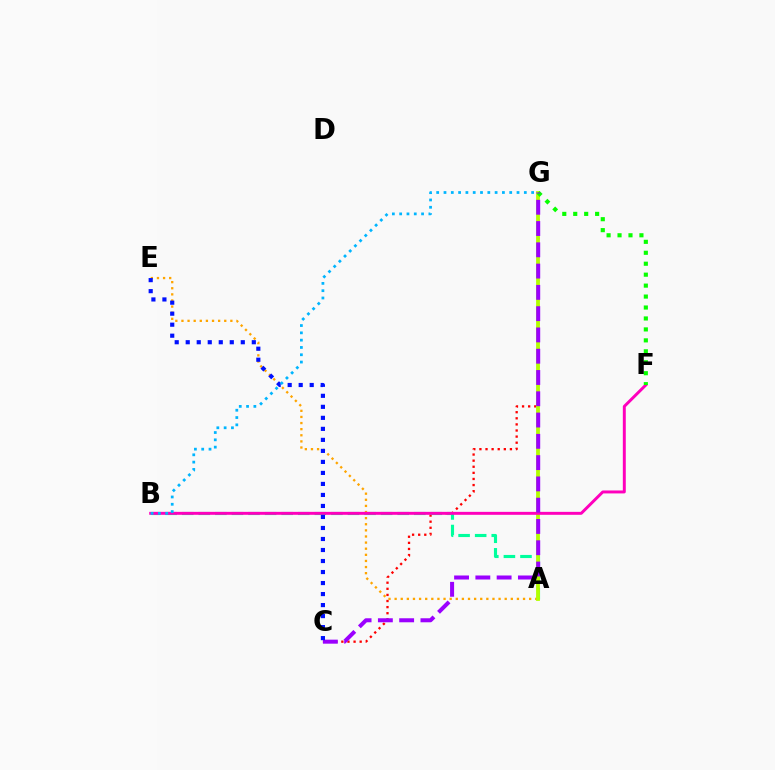{('C', 'G'): [{'color': '#ff0000', 'line_style': 'dotted', 'thickness': 1.66}, {'color': '#9b00ff', 'line_style': 'dashed', 'thickness': 2.89}], ('A', 'B'): [{'color': '#00ff9d', 'line_style': 'dashed', 'thickness': 2.25}], ('A', 'E'): [{'color': '#ffa500', 'line_style': 'dotted', 'thickness': 1.66}], ('A', 'G'): [{'color': '#b3ff00', 'line_style': 'solid', 'thickness': 2.75}], ('B', 'F'): [{'color': '#ff00bd', 'line_style': 'solid', 'thickness': 2.13}], ('F', 'G'): [{'color': '#08ff00', 'line_style': 'dotted', 'thickness': 2.97}], ('C', 'E'): [{'color': '#0010ff', 'line_style': 'dotted', 'thickness': 2.99}], ('B', 'G'): [{'color': '#00b5ff', 'line_style': 'dotted', 'thickness': 1.98}]}